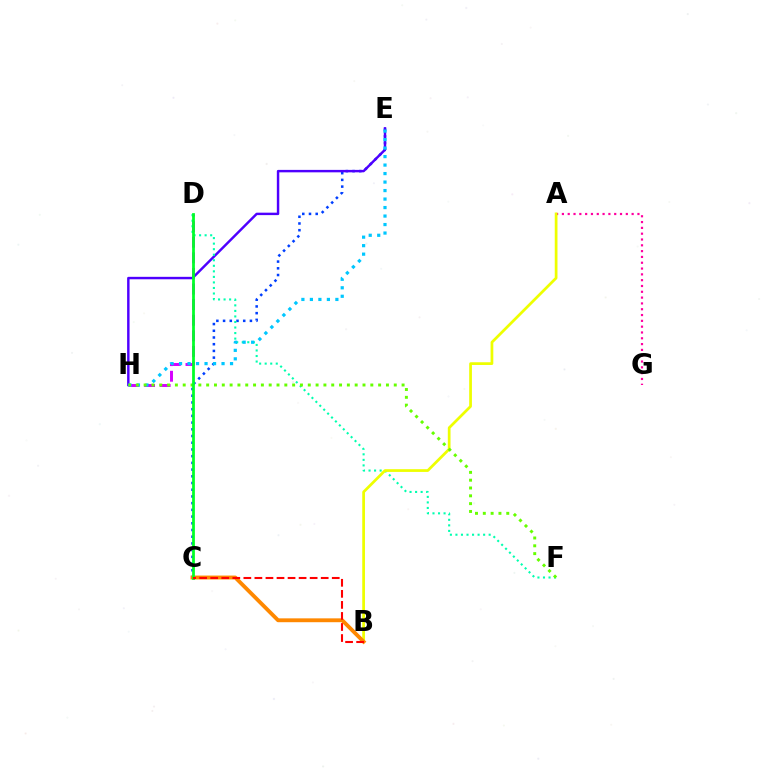{('D', 'H'): [{'color': '#d600ff', 'line_style': 'dashed', 'thickness': 2.12}], ('A', 'G'): [{'color': '#ff00a0', 'line_style': 'dotted', 'thickness': 1.58}], ('C', 'E'): [{'color': '#003fff', 'line_style': 'dotted', 'thickness': 1.82}], ('E', 'H'): [{'color': '#4f00ff', 'line_style': 'solid', 'thickness': 1.76}, {'color': '#00c7ff', 'line_style': 'dotted', 'thickness': 2.31}], ('D', 'F'): [{'color': '#00ffaf', 'line_style': 'dotted', 'thickness': 1.51}], ('A', 'B'): [{'color': '#eeff00', 'line_style': 'solid', 'thickness': 1.97}], ('F', 'H'): [{'color': '#66ff00', 'line_style': 'dotted', 'thickness': 2.12}], ('B', 'C'): [{'color': '#ff8800', 'line_style': 'solid', 'thickness': 2.78}, {'color': '#ff0000', 'line_style': 'dashed', 'thickness': 1.5}], ('C', 'D'): [{'color': '#00ff27', 'line_style': 'solid', 'thickness': 1.99}]}